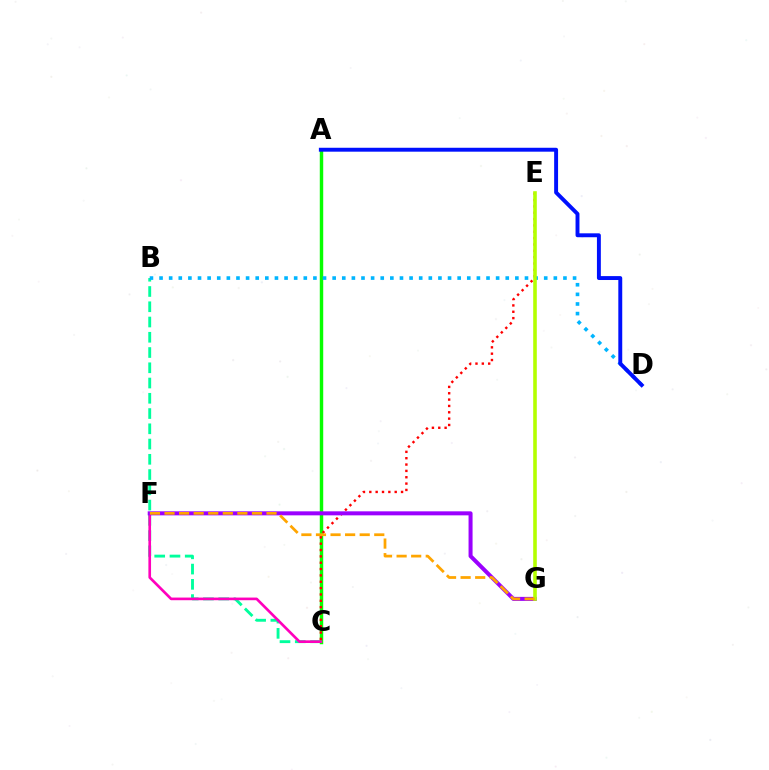{('B', 'C'): [{'color': '#00ff9d', 'line_style': 'dashed', 'thickness': 2.07}], ('A', 'C'): [{'color': '#08ff00', 'line_style': 'solid', 'thickness': 2.48}], ('C', 'E'): [{'color': '#ff0000', 'line_style': 'dotted', 'thickness': 1.72}], ('C', 'F'): [{'color': '#ff00bd', 'line_style': 'solid', 'thickness': 1.91}], ('F', 'G'): [{'color': '#9b00ff', 'line_style': 'solid', 'thickness': 2.89}, {'color': '#ffa500', 'line_style': 'dashed', 'thickness': 1.98}], ('B', 'D'): [{'color': '#00b5ff', 'line_style': 'dotted', 'thickness': 2.61}], ('A', 'D'): [{'color': '#0010ff', 'line_style': 'solid', 'thickness': 2.82}], ('E', 'G'): [{'color': '#b3ff00', 'line_style': 'solid', 'thickness': 2.59}]}